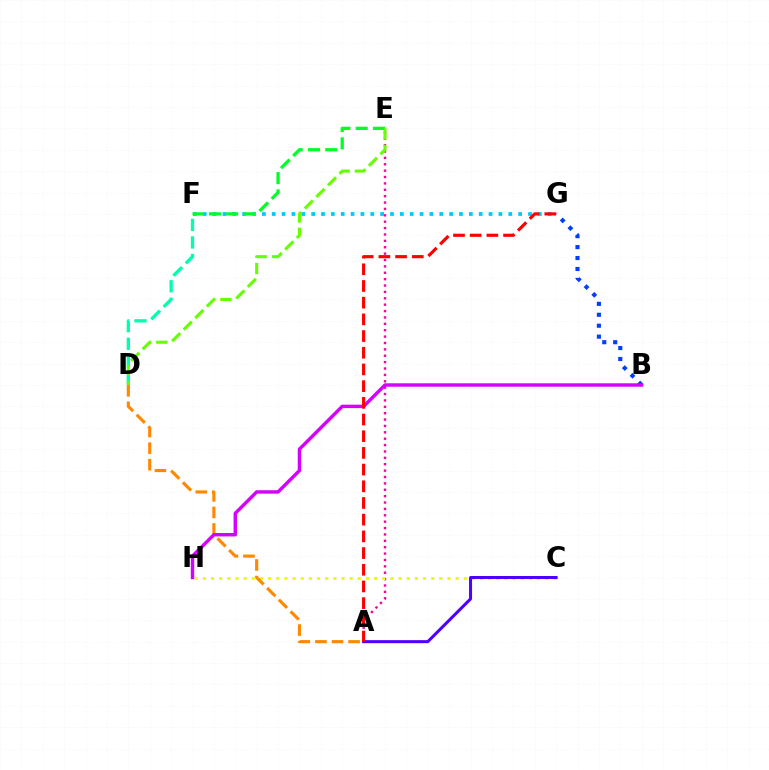{('A', 'E'): [{'color': '#ff00a0', 'line_style': 'dotted', 'thickness': 1.73}], ('C', 'H'): [{'color': '#eeff00', 'line_style': 'dotted', 'thickness': 2.22}], ('F', 'G'): [{'color': '#00c7ff', 'line_style': 'dotted', 'thickness': 2.68}], ('E', 'F'): [{'color': '#00ff27', 'line_style': 'dashed', 'thickness': 2.35}], ('B', 'G'): [{'color': '#003fff', 'line_style': 'dotted', 'thickness': 2.97}], ('D', 'F'): [{'color': '#00ffaf', 'line_style': 'dashed', 'thickness': 2.38}], ('A', 'C'): [{'color': '#4f00ff', 'line_style': 'solid', 'thickness': 2.18}], ('D', 'E'): [{'color': '#66ff00', 'line_style': 'dashed', 'thickness': 2.22}], ('A', 'D'): [{'color': '#ff8800', 'line_style': 'dashed', 'thickness': 2.25}], ('B', 'H'): [{'color': '#d600ff', 'line_style': 'solid', 'thickness': 2.46}], ('A', 'G'): [{'color': '#ff0000', 'line_style': 'dashed', 'thickness': 2.27}]}